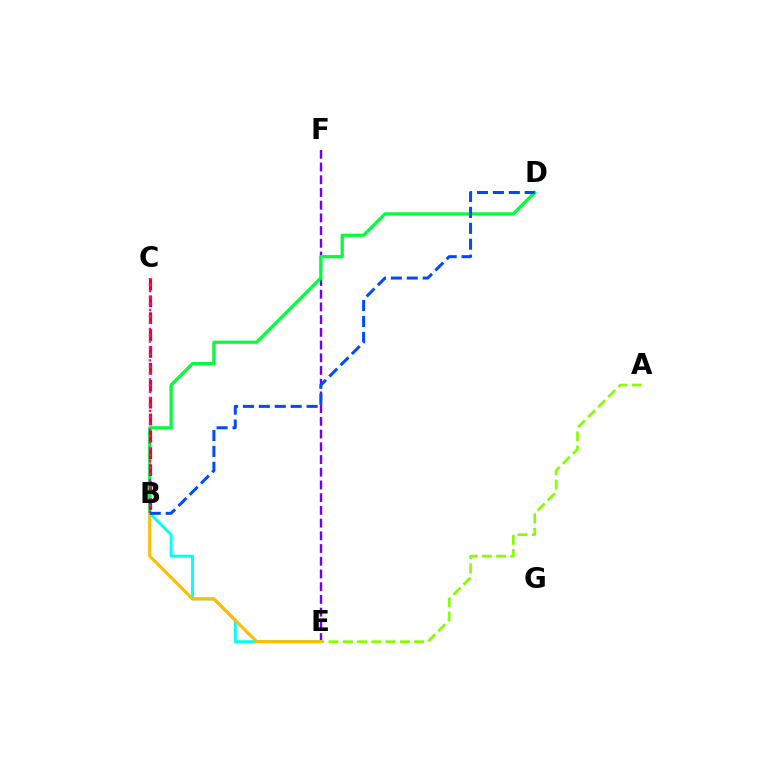{('E', 'F'): [{'color': '#7200ff', 'line_style': 'dashed', 'thickness': 1.73}], ('A', 'E'): [{'color': '#84ff00', 'line_style': 'dashed', 'thickness': 1.94}], ('B', 'D'): [{'color': '#00ff39', 'line_style': 'solid', 'thickness': 2.31}, {'color': '#004bff', 'line_style': 'dashed', 'thickness': 2.16}], ('B', 'E'): [{'color': '#00fff6', 'line_style': 'solid', 'thickness': 2.08}, {'color': '#ffbd00', 'line_style': 'solid', 'thickness': 2.22}], ('B', 'C'): [{'color': '#ff0000', 'line_style': 'dashed', 'thickness': 2.29}, {'color': '#ff00cf', 'line_style': 'dotted', 'thickness': 1.71}]}